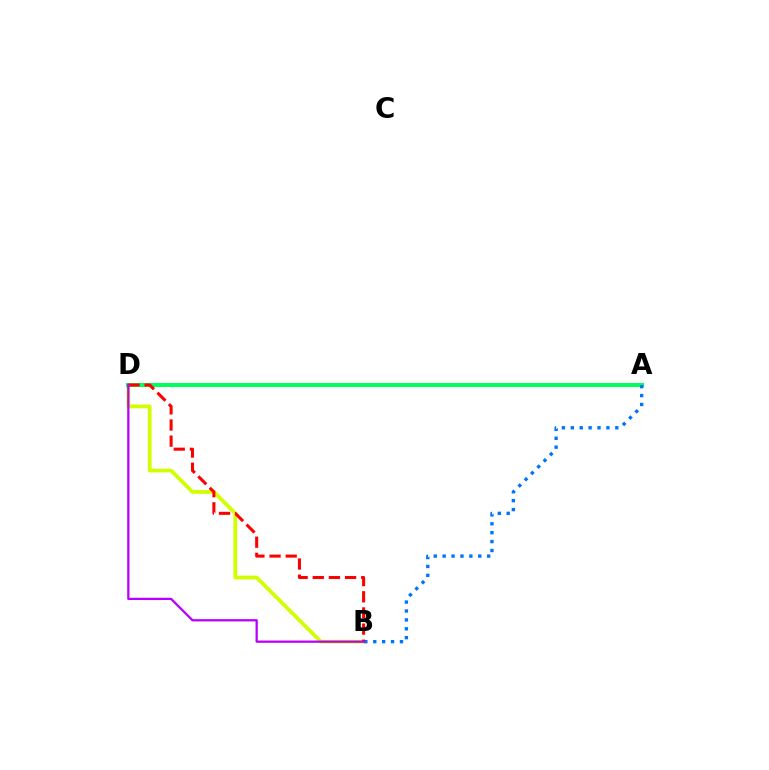{('B', 'D'): [{'color': '#d1ff00', 'line_style': 'solid', 'thickness': 2.71}, {'color': '#ff0000', 'line_style': 'dashed', 'thickness': 2.19}, {'color': '#b900ff', 'line_style': 'solid', 'thickness': 1.64}], ('A', 'D'): [{'color': '#00ff5c', 'line_style': 'solid', 'thickness': 2.92}], ('A', 'B'): [{'color': '#0074ff', 'line_style': 'dotted', 'thickness': 2.42}]}